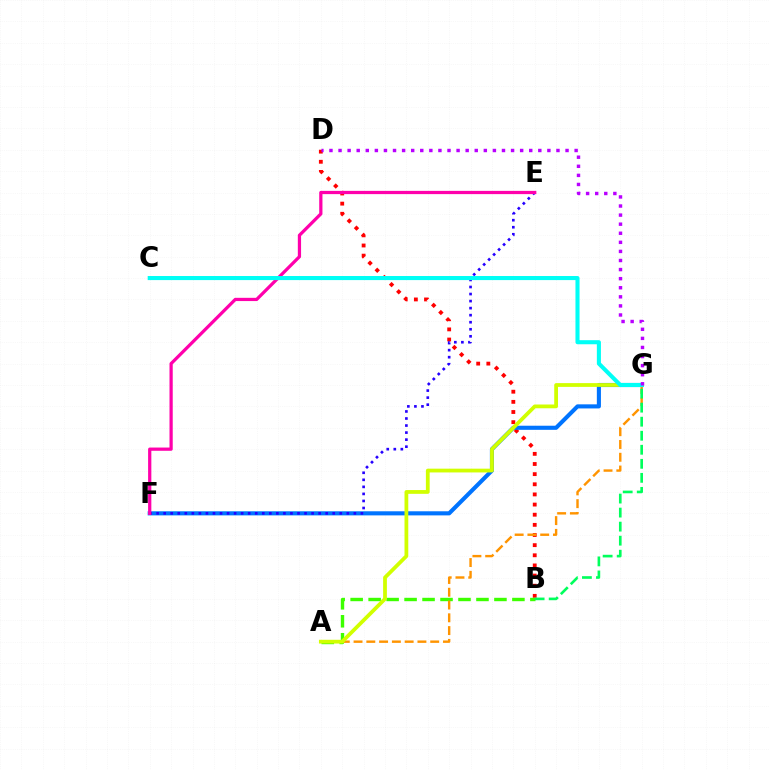{('B', 'D'): [{'color': '#ff0000', 'line_style': 'dotted', 'thickness': 2.76}], ('A', 'B'): [{'color': '#3dff00', 'line_style': 'dashed', 'thickness': 2.44}], ('F', 'G'): [{'color': '#0074ff', 'line_style': 'solid', 'thickness': 2.95}], ('E', 'F'): [{'color': '#2500ff', 'line_style': 'dotted', 'thickness': 1.91}, {'color': '#ff00ac', 'line_style': 'solid', 'thickness': 2.33}], ('A', 'G'): [{'color': '#ff9400', 'line_style': 'dashed', 'thickness': 1.74}, {'color': '#d1ff00', 'line_style': 'solid', 'thickness': 2.72}], ('C', 'G'): [{'color': '#00fff6', 'line_style': 'solid', 'thickness': 2.94}], ('B', 'G'): [{'color': '#00ff5c', 'line_style': 'dashed', 'thickness': 1.91}], ('D', 'G'): [{'color': '#b900ff', 'line_style': 'dotted', 'thickness': 2.47}]}